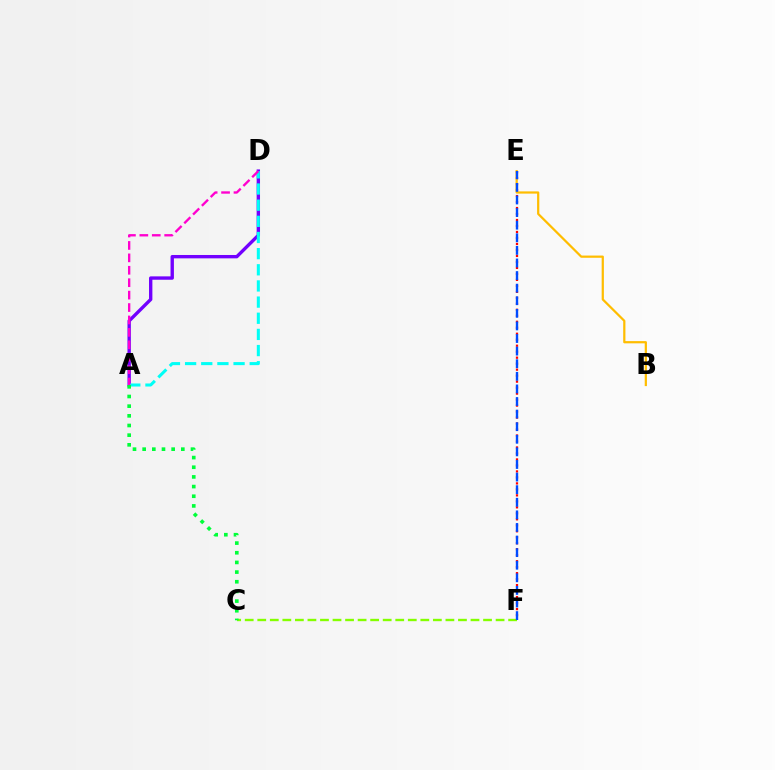{('E', 'F'): [{'color': '#ff0000', 'line_style': 'dotted', 'thickness': 1.63}, {'color': '#004bff', 'line_style': 'dashed', 'thickness': 1.71}], ('C', 'F'): [{'color': '#84ff00', 'line_style': 'dashed', 'thickness': 1.7}], ('A', 'D'): [{'color': '#7200ff', 'line_style': 'solid', 'thickness': 2.42}, {'color': '#00fff6', 'line_style': 'dashed', 'thickness': 2.19}, {'color': '#ff00cf', 'line_style': 'dashed', 'thickness': 1.69}], ('B', 'E'): [{'color': '#ffbd00', 'line_style': 'solid', 'thickness': 1.6}], ('A', 'C'): [{'color': '#00ff39', 'line_style': 'dotted', 'thickness': 2.63}]}